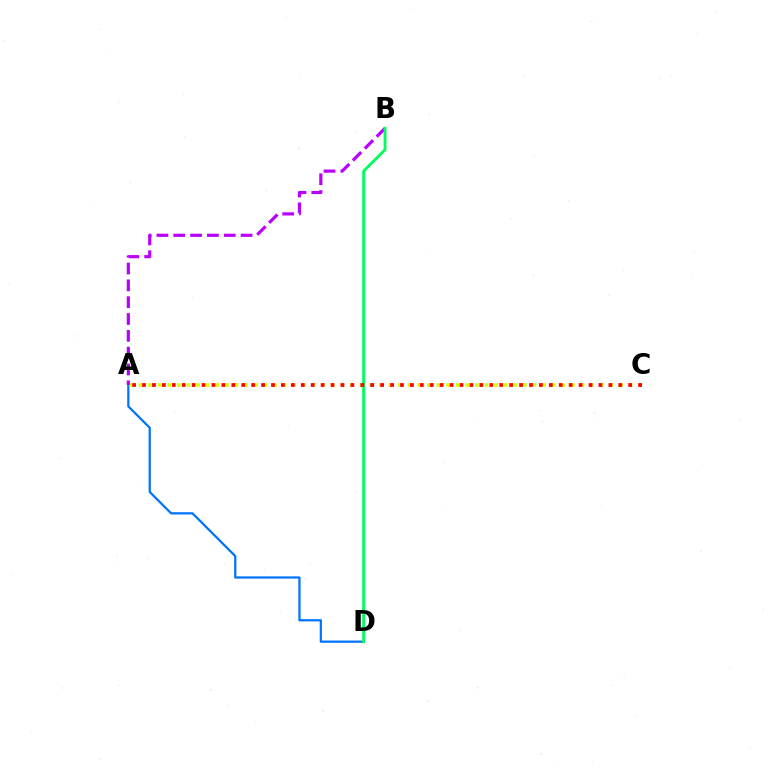{('A', 'D'): [{'color': '#0074ff', 'line_style': 'solid', 'thickness': 1.62}], ('A', 'C'): [{'color': '#d1ff00', 'line_style': 'dotted', 'thickness': 2.61}, {'color': '#ff0000', 'line_style': 'dotted', 'thickness': 2.7}], ('A', 'B'): [{'color': '#b900ff', 'line_style': 'dashed', 'thickness': 2.29}], ('B', 'D'): [{'color': '#00ff5c', 'line_style': 'solid', 'thickness': 2.05}]}